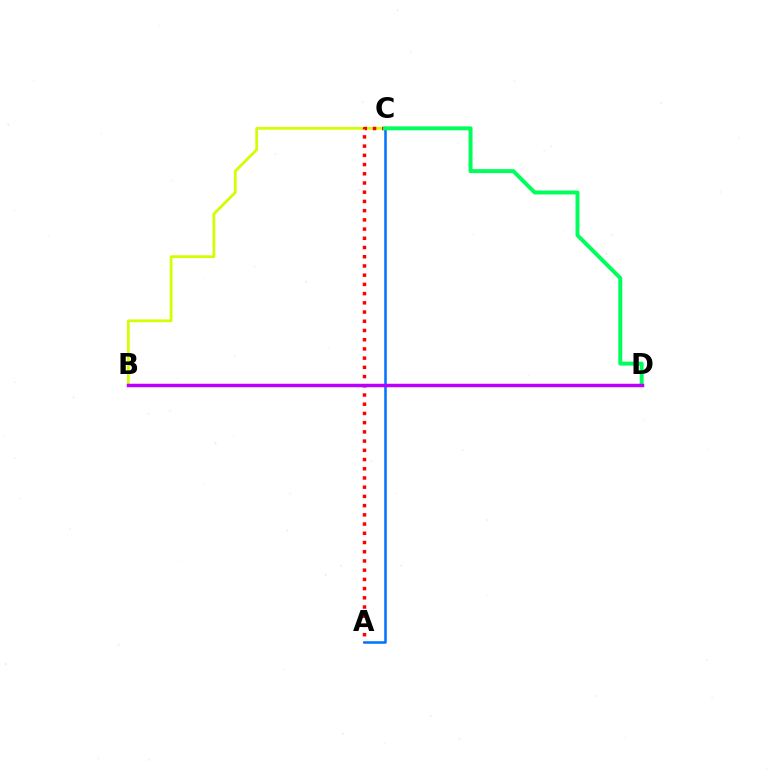{('A', 'C'): [{'color': '#0074ff', 'line_style': 'solid', 'thickness': 1.83}, {'color': '#ff0000', 'line_style': 'dotted', 'thickness': 2.5}], ('B', 'C'): [{'color': '#d1ff00', 'line_style': 'solid', 'thickness': 1.98}], ('C', 'D'): [{'color': '#00ff5c', 'line_style': 'solid', 'thickness': 2.85}], ('B', 'D'): [{'color': '#b900ff', 'line_style': 'solid', 'thickness': 2.51}]}